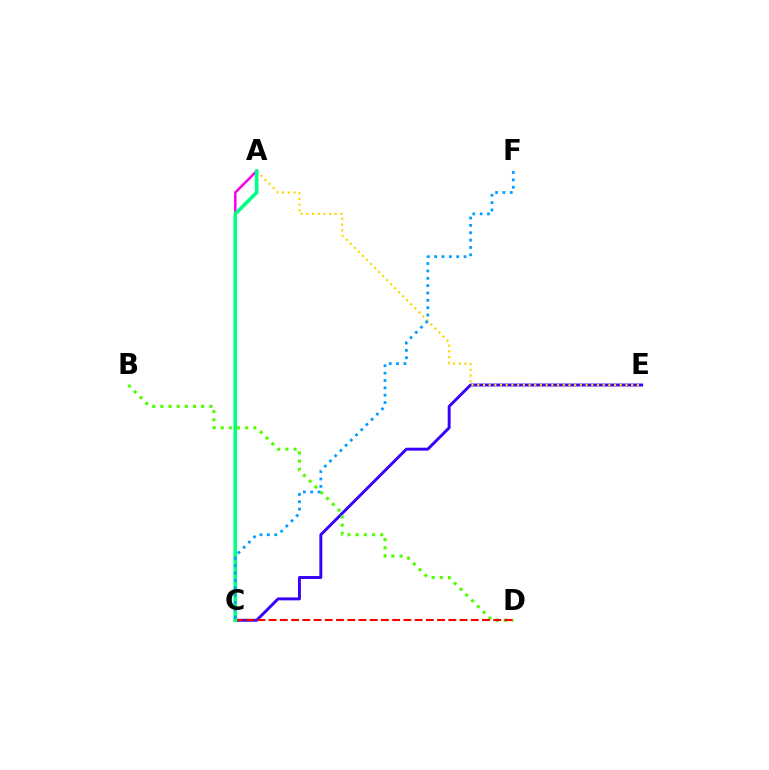{('C', 'E'): [{'color': '#3700ff', 'line_style': 'solid', 'thickness': 2.11}], ('B', 'D'): [{'color': '#4fff00', 'line_style': 'dotted', 'thickness': 2.22}], ('C', 'D'): [{'color': '#ff0000', 'line_style': 'dashed', 'thickness': 1.53}], ('A', 'C'): [{'color': '#ff00ed', 'line_style': 'solid', 'thickness': 1.83}, {'color': '#00ff86', 'line_style': 'solid', 'thickness': 2.63}], ('A', 'E'): [{'color': '#ffd500', 'line_style': 'dotted', 'thickness': 1.55}], ('C', 'F'): [{'color': '#009eff', 'line_style': 'dotted', 'thickness': 2.0}]}